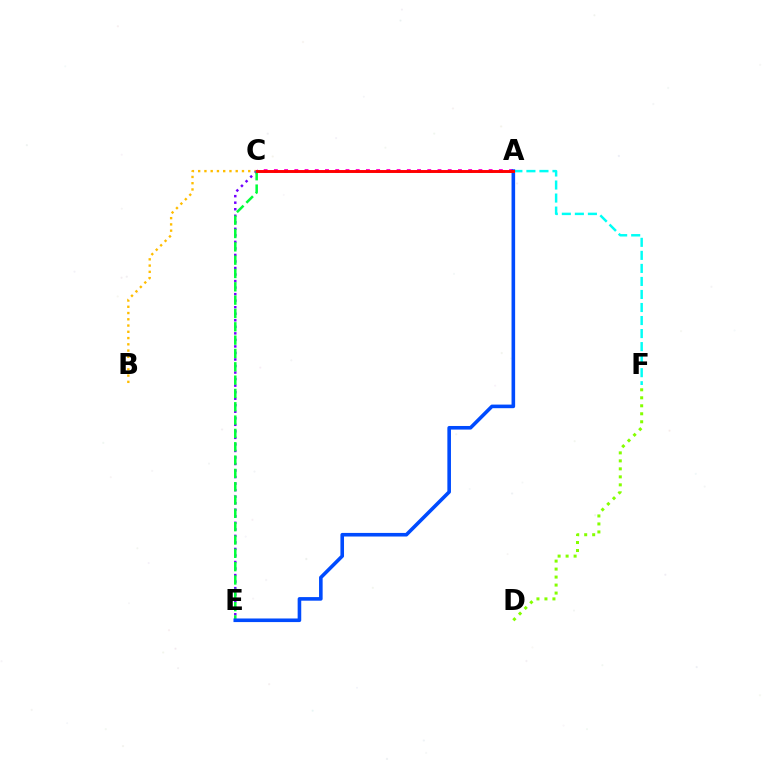{('B', 'C'): [{'color': '#ffbd00', 'line_style': 'dotted', 'thickness': 1.7}], ('D', 'F'): [{'color': '#84ff00', 'line_style': 'dotted', 'thickness': 2.17}], ('C', 'E'): [{'color': '#7200ff', 'line_style': 'dotted', 'thickness': 1.78}, {'color': '#00ff39', 'line_style': 'dashed', 'thickness': 1.81}], ('A', 'C'): [{'color': '#ff00cf', 'line_style': 'dotted', 'thickness': 2.78}, {'color': '#ff0000', 'line_style': 'solid', 'thickness': 2.12}], ('A', 'F'): [{'color': '#00fff6', 'line_style': 'dashed', 'thickness': 1.77}], ('A', 'E'): [{'color': '#004bff', 'line_style': 'solid', 'thickness': 2.59}]}